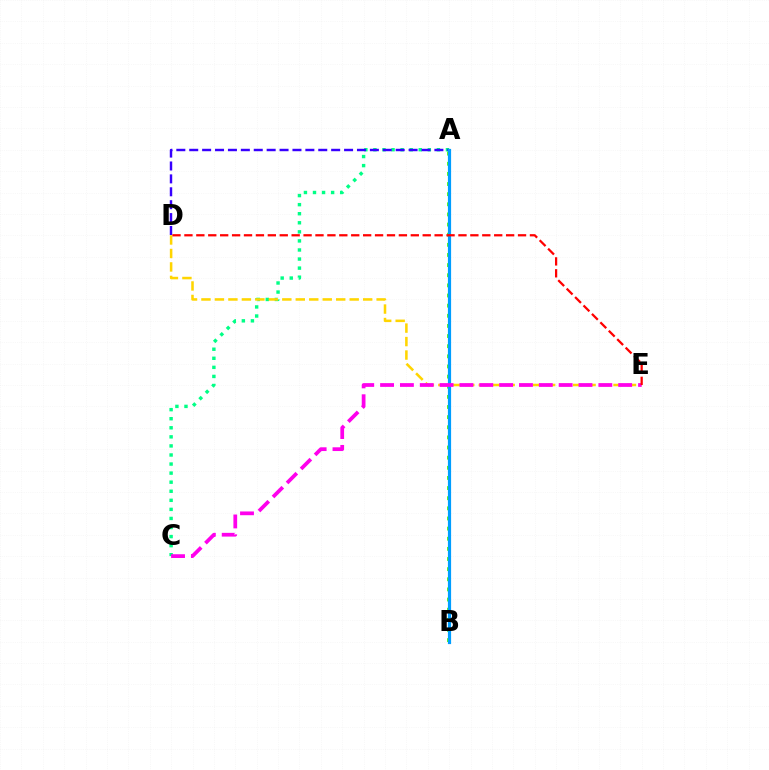{('A', 'C'): [{'color': '#00ff86', 'line_style': 'dotted', 'thickness': 2.46}], ('D', 'E'): [{'color': '#ffd500', 'line_style': 'dashed', 'thickness': 1.83}, {'color': '#ff0000', 'line_style': 'dashed', 'thickness': 1.62}], ('A', 'D'): [{'color': '#3700ff', 'line_style': 'dashed', 'thickness': 1.75}], ('A', 'B'): [{'color': '#4fff00', 'line_style': 'dotted', 'thickness': 2.75}, {'color': '#009eff', 'line_style': 'solid', 'thickness': 2.3}], ('C', 'E'): [{'color': '#ff00ed', 'line_style': 'dashed', 'thickness': 2.7}]}